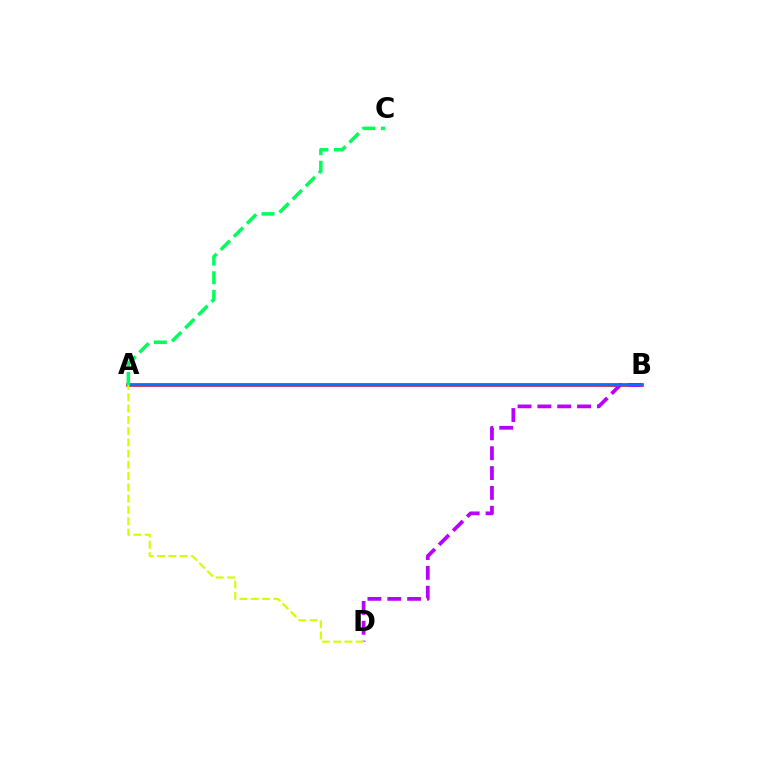{('A', 'B'): [{'color': '#ff0000', 'line_style': 'solid', 'thickness': 2.55}, {'color': '#0074ff', 'line_style': 'solid', 'thickness': 1.77}], ('B', 'D'): [{'color': '#b900ff', 'line_style': 'dashed', 'thickness': 2.7}], ('A', 'C'): [{'color': '#00ff5c', 'line_style': 'dashed', 'thickness': 2.53}], ('A', 'D'): [{'color': '#d1ff00', 'line_style': 'dashed', 'thickness': 1.53}]}